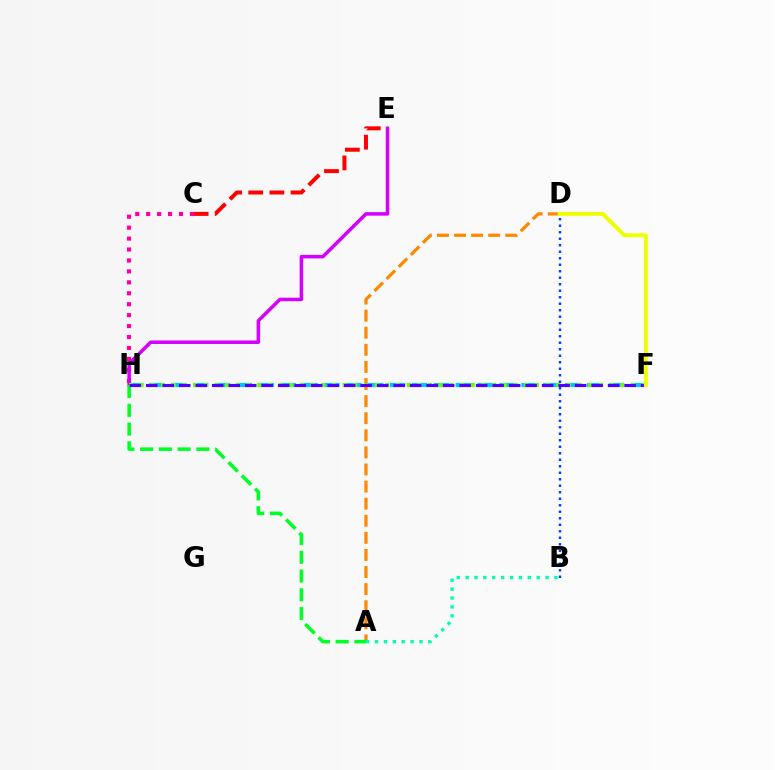{('F', 'H'): [{'color': '#00c7ff', 'line_style': 'dashed', 'thickness': 2.97}, {'color': '#66ff00', 'line_style': 'dotted', 'thickness': 2.9}, {'color': '#4f00ff', 'line_style': 'dashed', 'thickness': 2.24}], ('A', 'D'): [{'color': '#ff8800', 'line_style': 'dashed', 'thickness': 2.32}], ('C', 'E'): [{'color': '#ff0000', 'line_style': 'dashed', 'thickness': 2.87}], ('A', 'B'): [{'color': '#00ffaf', 'line_style': 'dotted', 'thickness': 2.41}], ('C', 'H'): [{'color': '#ff00a0', 'line_style': 'dotted', 'thickness': 2.97}], ('E', 'H'): [{'color': '#d600ff', 'line_style': 'solid', 'thickness': 2.53}], ('B', 'D'): [{'color': '#003fff', 'line_style': 'dotted', 'thickness': 1.77}], ('A', 'H'): [{'color': '#00ff27', 'line_style': 'dashed', 'thickness': 2.55}], ('D', 'F'): [{'color': '#eeff00', 'line_style': 'solid', 'thickness': 2.84}]}